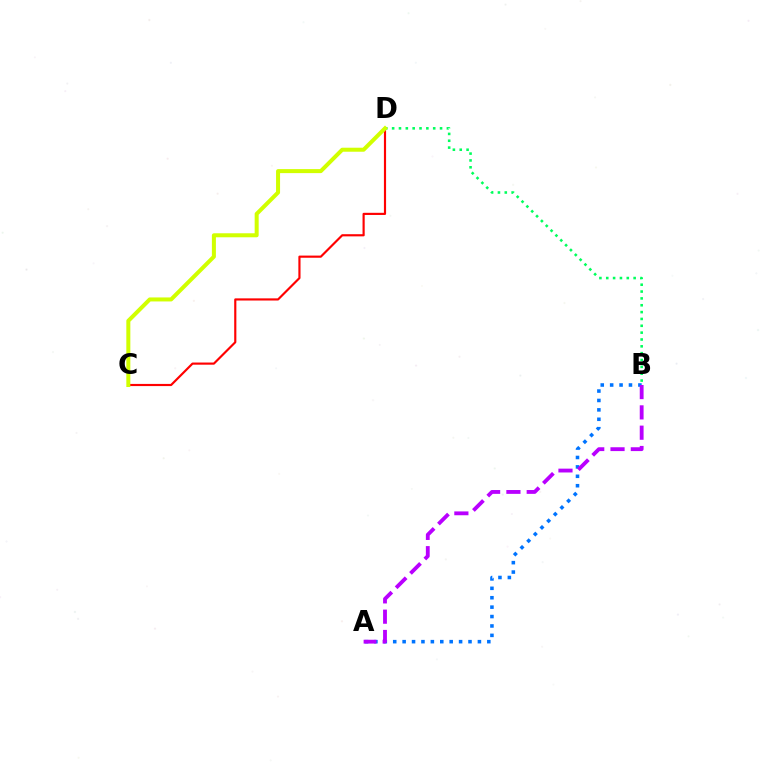{('A', 'B'): [{'color': '#0074ff', 'line_style': 'dotted', 'thickness': 2.56}, {'color': '#b900ff', 'line_style': 'dashed', 'thickness': 2.76}], ('C', 'D'): [{'color': '#ff0000', 'line_style': 'solid', 'thickness': 1.56}, {'color': '#d1ff00', 'line_style': 'solid', 'thickness': 2.89}], ('B', 'D'): [{'color': '#00ff5c', 'line_style': 'dotted', 'thickness': 1.86}]}